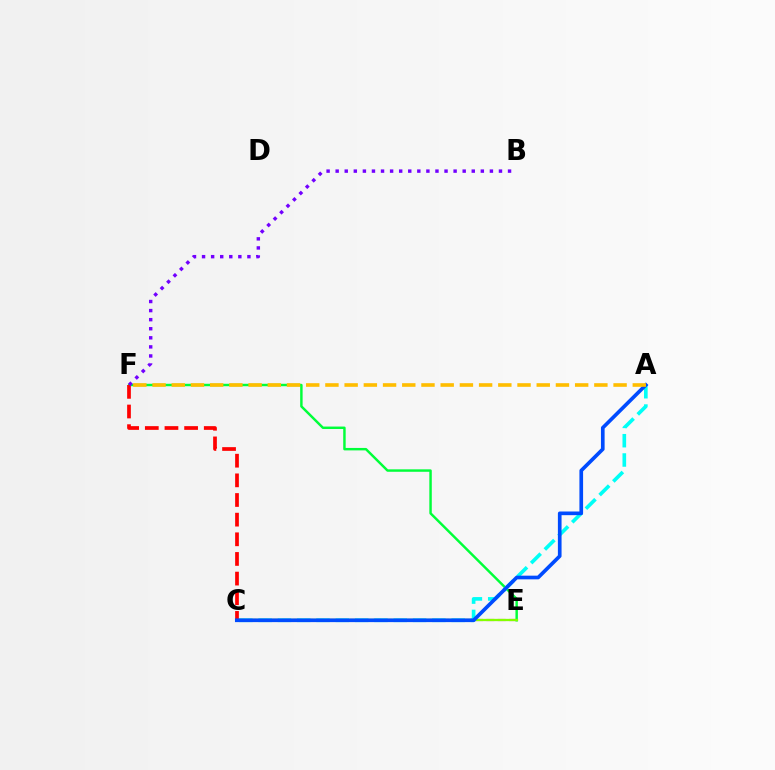{('C', 'E'): [{'color': '#ff00cf', 'line_style': 'dashed', 'thickness': 1.54}, {'color': '#84ff00', 'line_style': 'solid', 'thickness': 1.65}], ('E', 'F'): [{'color': '#00ff39', 'line_style': 'solid', 'thickness': 1.76}], ('A', 'C'): [{'color': '#00fff6', 'line_style': 'dashed', 'thickness': 2.62}, {'color': '#004bff', 'line_style': 'solid', 'thickness': 2.64}], ('C', 'F'): [{'color': '#ff0000', 'line_style': 'dashed', 'thickness': 2.67}], ('B', 'F'): [{'color': '#7200ff', 'line_style': 'dotted', 'thickness': 2.47}], ('A', 'F'): [{'color': '#ffbd00', 'line_style': 'dashed', 'thickness': 2.61}]}